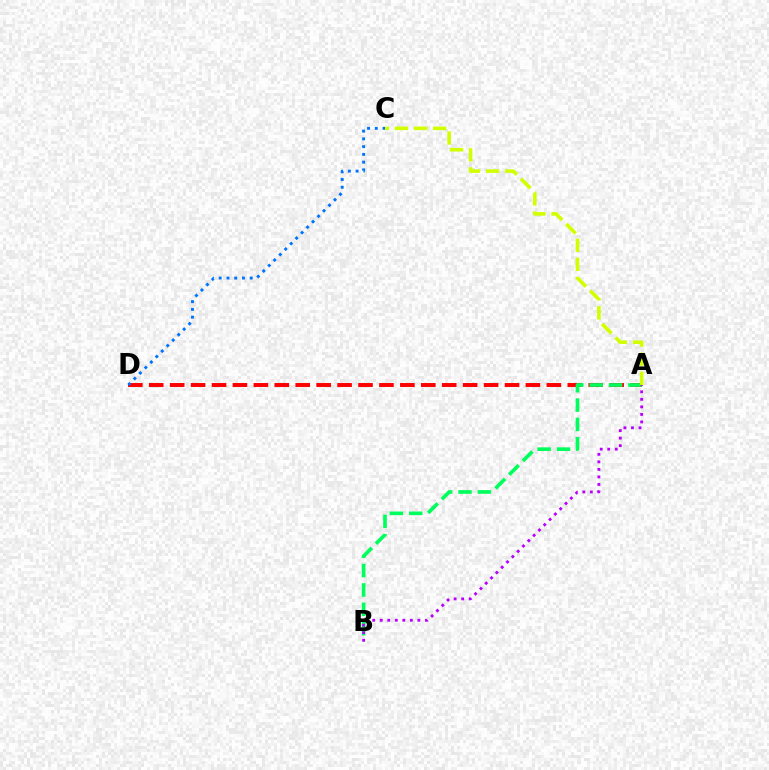{('A', 'D'): [{'color': '#ff0000', 'line_style': 'dashed', 'thickness': 2.84}], ('A', 'B'): [{'color': '#00ff5c', 'line_style': 'dashed', 'thickness': 2.63}, {'color': '#b900ff', 'line_style': 'dotted', 'thickness': 2.04}], ('A', 'C'): [{'color': '#d1ff00', 'line_style': 'dashed', 'thickness': 2.6}], ('C', 'D'): [{'color': '#0074ff', 'line_style': 'dotted', 'thickness': 2.11}]}